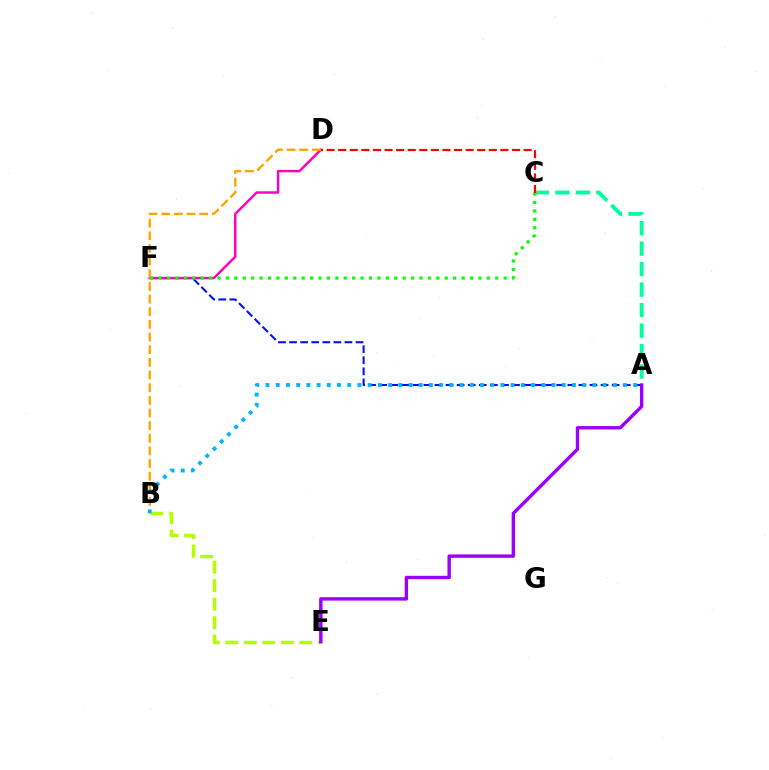{('A', 'F'): [{'color': '#0010ff', 'line_style': 'dashed', 'thickness': 1.5}], ('A', 'C'): [{'color': '#00ff9d', 'line_style': 'dashed', 'thickness': 2.78}], ('D', 'F'): [{'color': '#ff00bd', 'line_style': 'solid', 'thickness': 1.76}], ('B', 'E'): [{'color': '#b3ff00', 'line_style': 'dashed', 'thickness': 2.52}], ('B', 'D'): [{'color': '#ffa500', 'line_style': 'dashed', 'thickness': 1.72}], ('C', 'F'): [{'color': '#08ff00', 'line_style': 'dotted', 'thickness': 2.29}], ('C', 'D'): [{'color': '#ff0000', 'line_style': 'dashed', 'thickness': 1.57}], ('A', 'E'): [{'color': '#9b00ff', 'line_style': 'solid', 'thickness': 2.45}], ('A', 'B'): [{'color': '#00b5ff', 'line_style': 'dotted', 'thickness': 2.78}]}